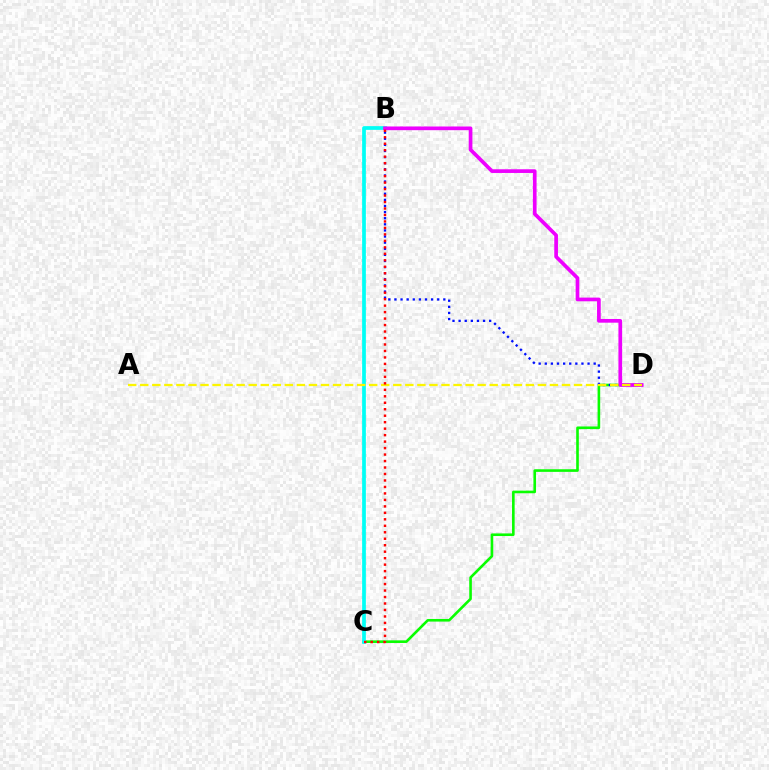{('C', 'D'): [{'color': '#08ff00', 'line_style': 'solid', 'thickness': 1.88}], ('B', 'C'): [{'color': '#00fff6', 'line_style': 'solid', 'thickness': 2.68}, {'color': '#ff0000', 'line_style': 'dotted', 'thickness': 1.76}], ('B', 'D'): [{'color': '#0010ff', 'line_style': 'dotted', 'thickness': 1.66}, {'color': '#ee00ff', 'line_style': 'solid', 'thickness': 2.66}], ('A', 'D'): [{'color': '#fcf500', 'line_style': 'dashed', 'thickness': 1.64}]}